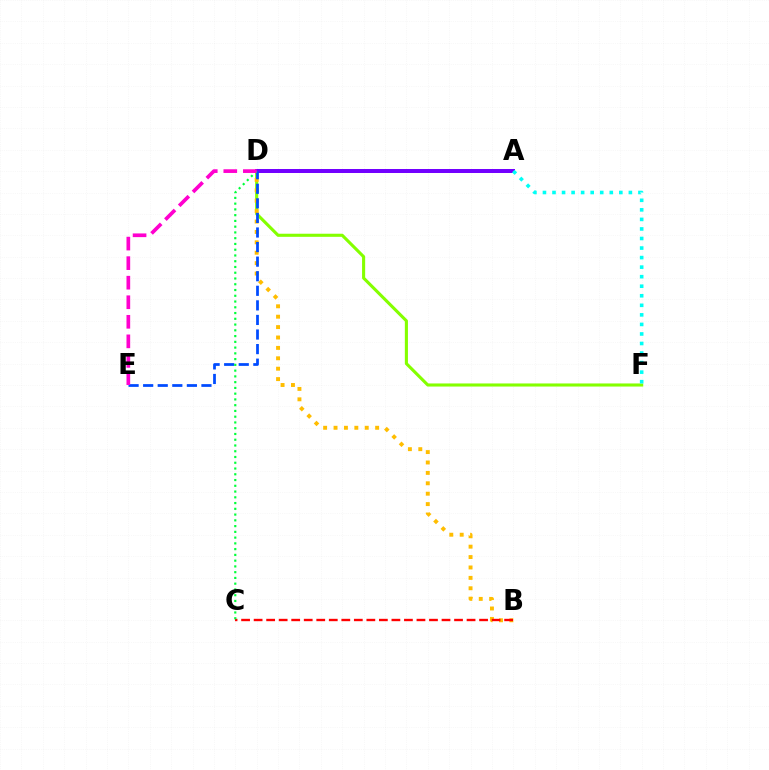{('D', 'F'): [{'color': '#84ff00', 'line_style': 'solid', 'thickness': 2.23}], ('B', 'D'): [{'color': '#ffbd00', 'line_style': 'dotted', 'thickness': 2.83}], ('A', 'D'): [{'color': '#7200ff', 'line_style': 'solid', 'thickness': 2.87}], ('D', 'E'): [{'color': '#004bff', 'line_style': 'dashed', 'thickness': 1.98}, {'color': '#ff00cf', 'line_style': 'dashed', 'thickness': 2.66}], ('B', 'C'): [{'color': '#ff0000', 'line_style': 'dashed', 'thickness': 1.7}], ('C', 'D'): [{'color': '#00ff39', 'line_style': 'dotted', 'thickness': 1.56}], ('A', 'F'): [{'color': '#00fff6', 'line_style': 'dotted', 'thickness': 2.59}]}